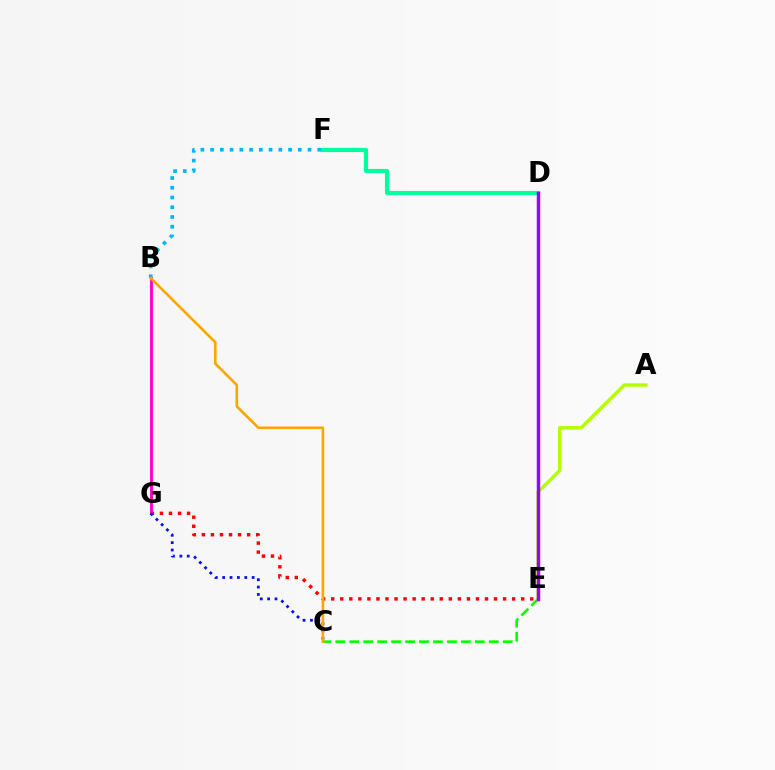{('E', 'G'): [{'color': '#ff0000', 'line_style': 'dotted', 'thickness': 2.46}], ('D', 'F'): [{'color': '#00ff9d', 'line_style': 'solid', 'thickness': 2.98}], ('B', 'G'): [{'color': '#ff00bd', 'line_style': 'solid', 'thickness': 2.05}], ('C', 'E'): [{'color': '#08ff00', 'line_style': 'dashed', 'thickness': 1.9}], ('A', 'E'): [{'color': '#b3ff00', 'line_style': 'solid', 'thickness': 2.47}], ('C', 'G'): [{'color': '#0010ff', 'line_style': 'dotted', 'thickness': 2.0}], ('B', 'F'): [{'color': '#00b5ff', 'line_style': 'dotted', 'thickness': 2.65}], ('B', 'C'): [{'color': '#ffa500', 'line_style': 'solid', 'thickness': 1.87}], ('D', 'E'): [{'color': '#9b00ff', 'line_style': 'solid', 'thickness': 2.5}]}